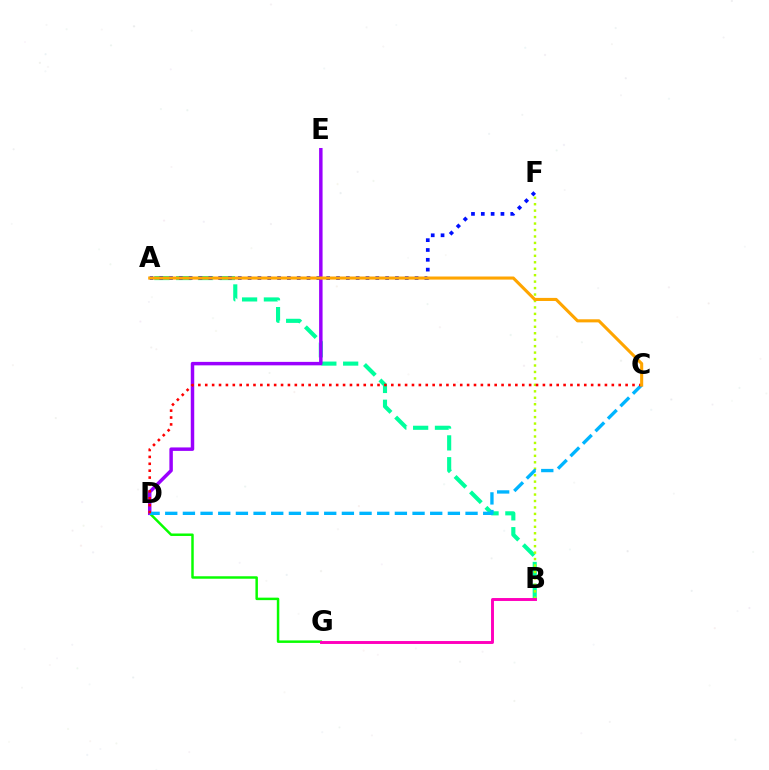{('D', 'G'): [{'color': '#08ff00', 'line_style': 'solid', 'thickness': 1.79}], ('A', 'B'): [{'color': '#00ff9d', 'line_style': 'dashed', 'thickness': 2.96}], ('B', 'F'): [{'color': '#b3ff00', 'line_style': 'dotted', 'thickness': 1.75}], ('D', 'E'): [{'color': '#9b00ff', 'line_style': 'solid', 'thickness': 2.5}], ('C', 'D'): [{'color': '#00b5ff', 'line_style': 'dashed', 'thickness': 2.4}, {'color': '#ff0000', 'line_style': 'dotted', 'thickness': 1.87}], ('A', 'F'): [{'color': '#0010ff', 'line_style': 'dotted', 'thickness': 2.67}], ('A', 'C'): [{'color': '#ffa500', 'line_style': 'solid', 'thickness': 2.22}], ('B', 'G'): [{'color': '#ff00bd', 'line_style': 'solid', 'thickness': 2.11}]}